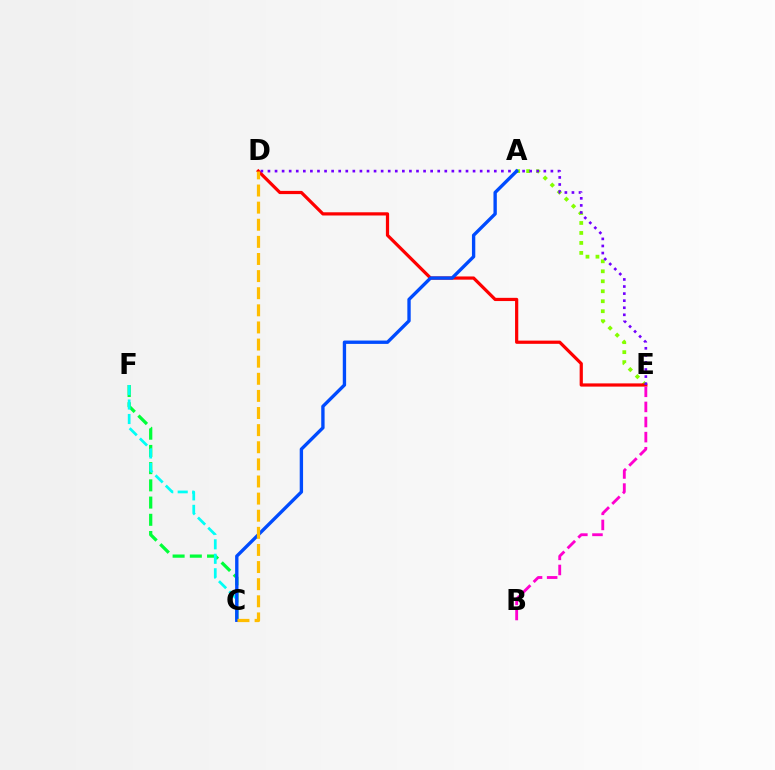{('C', 'F'): [{'color': '#00ff39', 'line_style': 'dashed', 'thickness': 2.34}, {'color': '#00fff6', 'line_style': 'dashed', 'thickness': 1.97}], ('A', 'E'): [{'color': '#84ff00', 'line_style': 'dotted', 'thickness': 2.71}], ('D', 'E'): [{'color': '#ff0000', 'line_style': 'solid', 'thickness': 2.31}, {'color': '#7200ff', 'line_style': 'dotted', 'thickness': 1.92}], ('B', 'E'): [{'color': '#ff00cf', 'line_style': 'dashed', 'thickness': 2.05}], ('A', 'C'): [{'color': '#004bff', 'line_style': 'solid', 'thickness': 2.41}], ('C', 'D'): [{'color': '#ffbd00', 'line_style': 'dashed', 'thickness': 2.33}]}